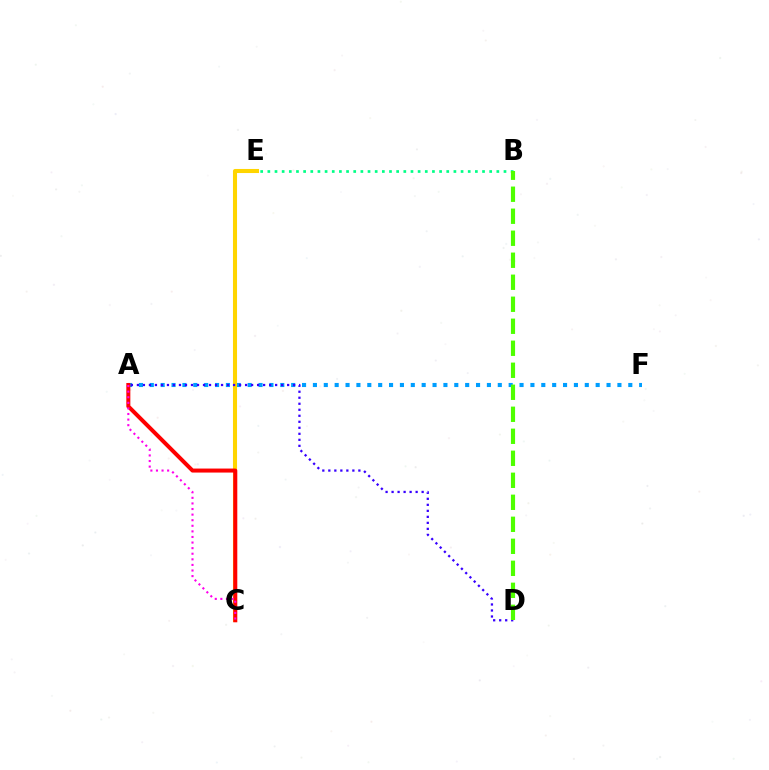{('A', 'F'): [{'color': '#009eff', 'line_style': 'dotted', 'thickness': 2.95}], ('B', 'E'): [{'color': '#00ff86', 'line_style': 'dotted', 'thickness': 1.94}], ('C', 'E'): [{'color': '#ffd500', 'line_style': 'solid', 'thickness': 2.93}], ('A', 'C'): [{'color': '#ff0000', 'line_style': 'solid', 'thickness': 2.89}, {'color': '#ff00ed', 'line_style': 'dotted', 'thickness': 1.52}], ('A', 'D'): [{'color': '#3700ff', 'line_style': 'dotted', 'thickness': 1.63}], ('B', 'D'): [{'color': '#4fff00', 'line_style': 'dashed', 'thickness': 2.99}]}